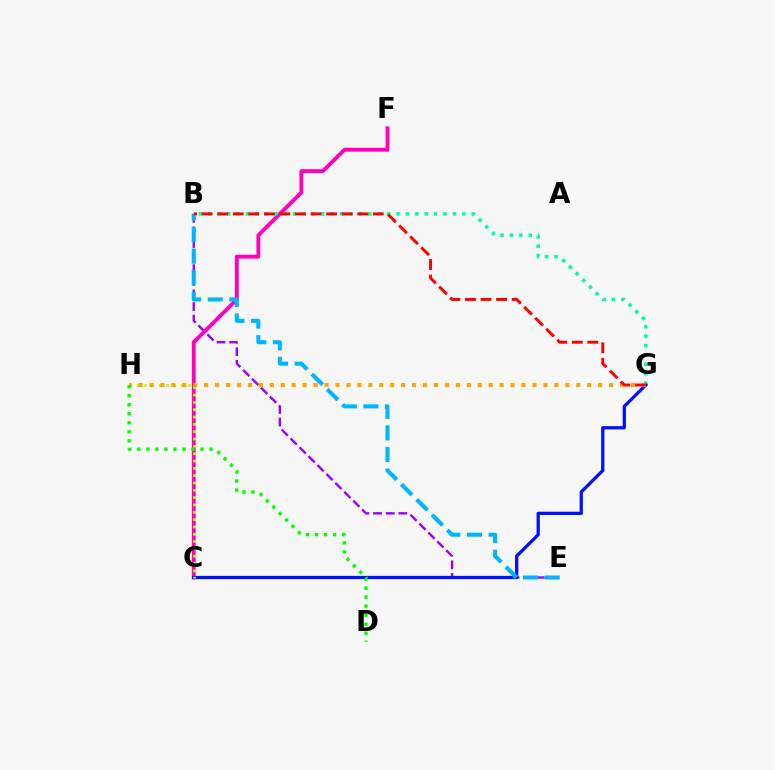{('B', 'E'): [{'color': '#9b00ff', 'line_style': 'dashed', 'thickness': 1.71}, {'color': '#00b5ff', 'line_style': 'dashed', 'thickness': 2.93}], ('C', 'F'): [{'color': '#ff00bd', 'line_style': 'solid', 'thickness': 2.78}], ('B', 'G'): [{'color': '#00ff9d', 'line_style': 'dotted', 'thickness': 2.56}, {'color': '#ff0000', 'line_style': 'dashed', 'thickness': 2.11}], ('C', 'G'): [{'color': '#0010ff', 'line_style': 'solid', 'thickness': 2.35}], ('C', 'H'): [{'color': '#b3ff00', 'line_style': 'dotted', 'thickness': 1.99}], ('G', 'H'): [{'color': '#ffa500', 'line_style': 'dotted', 'thickness': 2.97}], ('D', 'H'): [{'color': '#08ff00', 'line_style': 'dotted', 'thickness': 2.45}]}